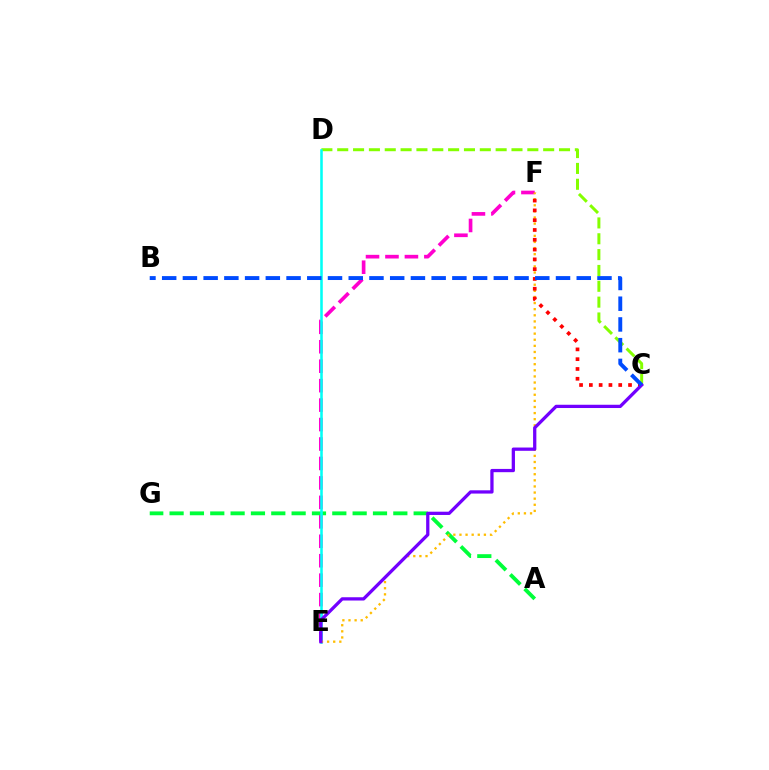{('C', 'D'): [{'color': '#84ff00', 'line_style': 'dashed', 'thickness': 2.15}], ('E', 'F'): [{'color': '#ff00cf', 'line_style': 'dashed', 'thickness': 2.64}, {'color': '#ffbd00', 'line_style': 'dotted', 'thickness': 1.66}], ('A', 'G'): [{'color': '#00ff39', 'line_style': 'dashed', 'thickness': 2.76}], ('D', 'E'): [{'color': '#00fff6', 'line_style': 'solid', 'thickness': 1.84}], ('C', 'F'): [{'color': '#ff0000', 'line_style': 'dotted', 'thickness': 2.66}], ('C', 'E'): [{'color': '#7200ff', 'line_style': 'solid', 'thickness': 2.35}], ('B', 'C'): [{'color': '#004bff', 'line_style': 'dashed', 'thickness': 2.82}]}